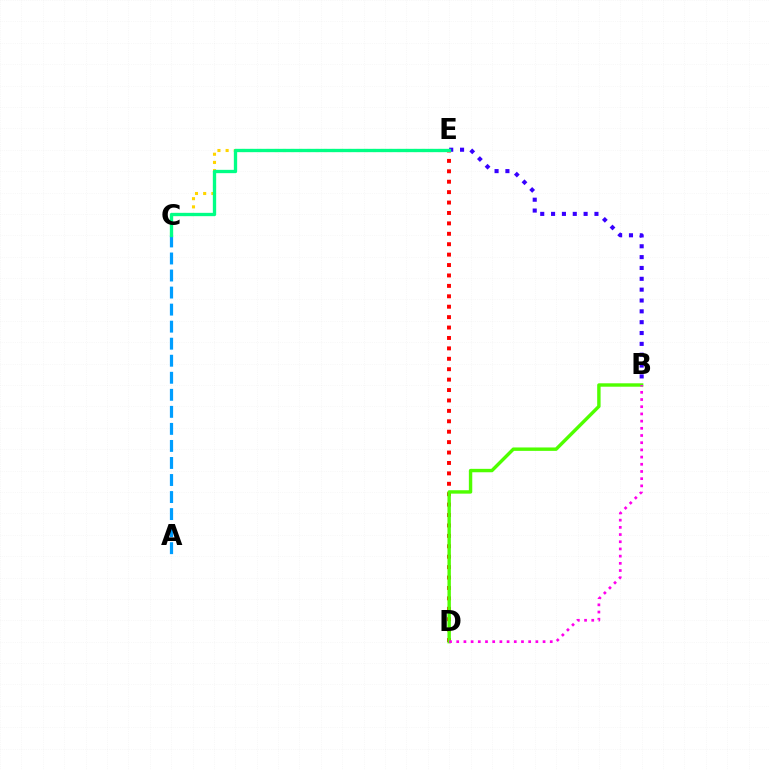{('C', 'E'): [{'color': '#ffd500', 'line_style': 'dotted', 'thickness': 2.22}, {'color': '#00ff86', 'line_style': 'solid', 'thickness': 2.39}], ('D', 'E'): [{'color': '#ff0000', 'line_style': 'dotted', 'thickness': 2.83}], ('A', 'C'): [{'color': '#009eff', 'line_style': 'dashed', 'thickness': 2.31}], ('B', 'E'): [{'color': '#3700ff', 'line_style': 'dotted', 'thickness': 2.95}], ('B', 'D'): [{'color': '#4fff00', 'line_style': 'solid', 'thickness': 2.45}, {'color': '#ff00ed', 'line_style': 'dotted', 'thickness': 1.95}]}